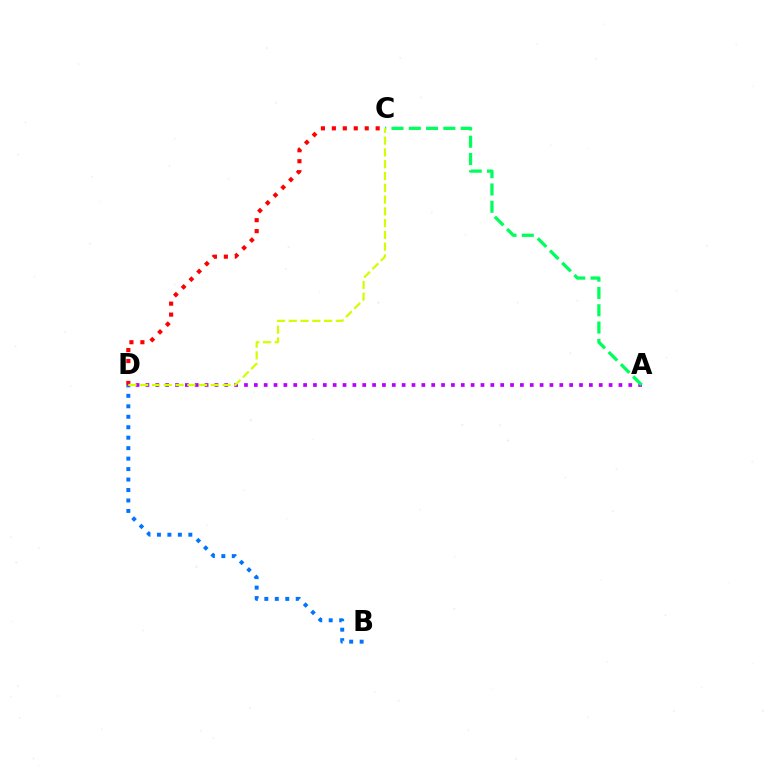{('C', 'D'): [{'color': '#ff0000', 'line_style': 'dotted', 'thickness': 2.98}, {'color': '#d1ff00', 'line_style': 'dashed', 'thickness': 1.6}], ('B', 'D'): [{'color': '#0074ff', 'line_style': 'dotted', 'thickness': 2.84}], ('A', 'D'): [{'color': '#b900ff', 'line_style': 'dotted', 'thickness': 2.68}], ('A', 'C'): [{'color': '#00ff5c', 'line_style': 'dashed', 'thickness': 2.35}]}